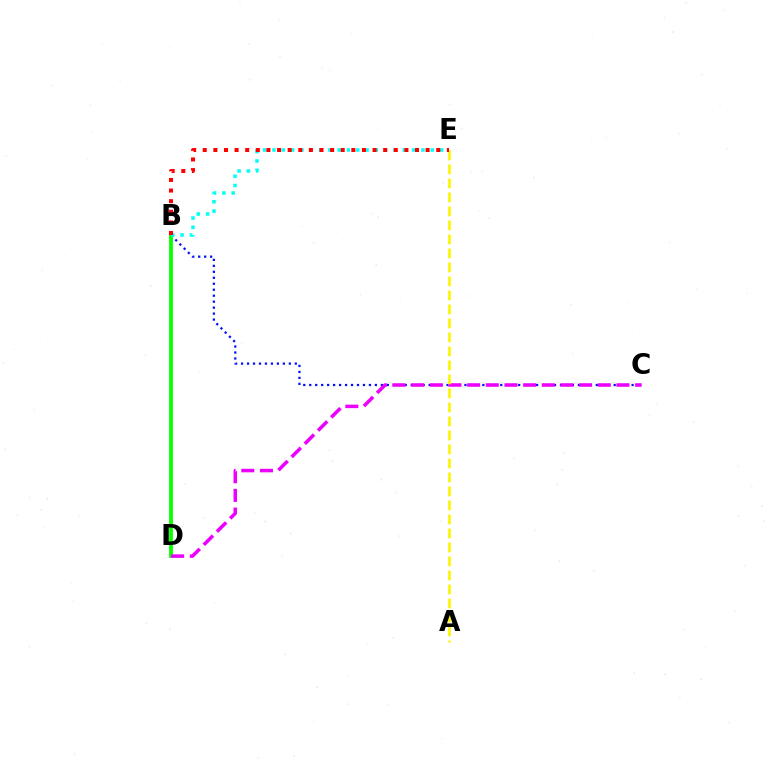{('B', 'C'): [{'color': '#0010ff', 'line_style': 'dotted', 'thickness': 1.62}], ('B', 'D'): [{'color': '#08ff00', 'line_style': 'solid', 'thickness': 2.74}], ('C', 'D'): [{'color': '#ee00ff', 'line_style': 'dashed', 'thickness': 2.54}], ('A', 'E'): [{'color': '#fcf500', 'line_style': 'dashed', 'thickness': 1.9}], ('B', 'E'): [{'color': '#00fff6', 'line_style': 'dotted', 'thickness': 2.53}, {'color': '#ff0000', 'line_style': 'dotted', 'thickness': 2.88}]}